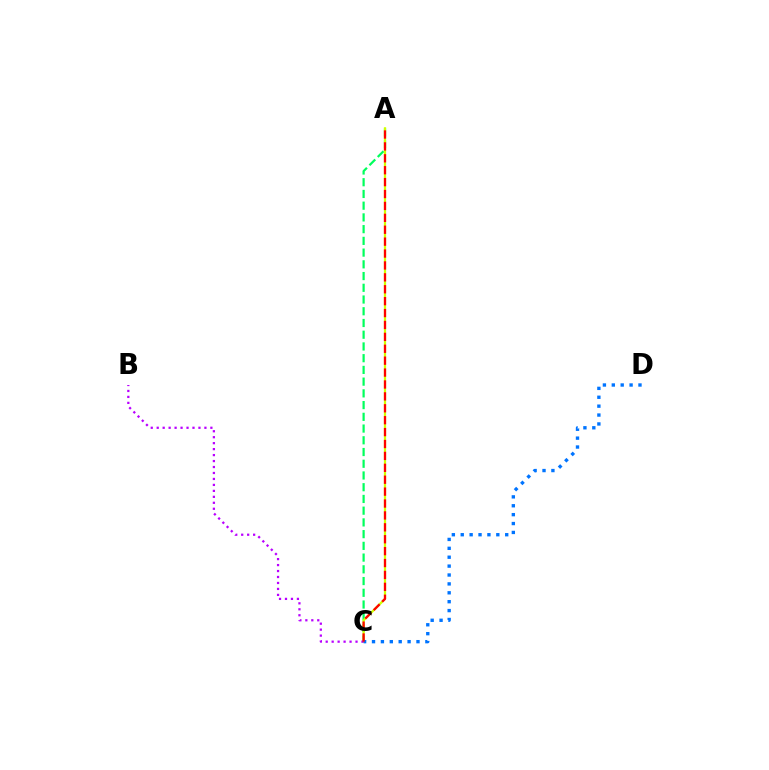{('A', 'C'): [{'color': '#00ff5c', 'line_style': 'dashed', 'thickness': 1.59}, {'color': '#d1ff00', 'line_style': 'solid', 'thickness': 1.61}, {'color': '#ff0000', 'line_style': 'dashed', 'thickness': 1.62}], ('B', 'C'): [{'color': '#b900ff', 'line_style': 'dotted', 'thickness': 1.62}], ('C', 'D'): [{'color': '#0074ff', 'line_style': 'dotted', 'thickness': 2.42}]}